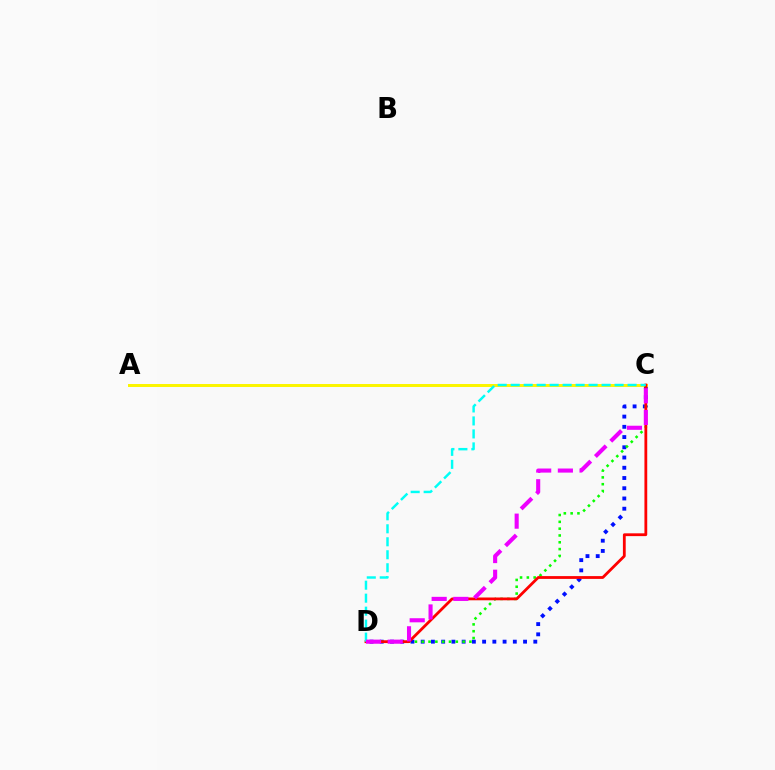{('C', 'D'): [{'color': '#0010ff', 'line_style': 'dotted', 'thickness': 2.78}, {'color': '#08ff00', 'line_style': 'dotted', 'thickness': 1.85}, {'color': '#ff0000', 'line_style': 'solid', 'thickness': 2.01}, {'color': '#00fff6', 'line_style': 'dashed', 'thickness': 1.76}, {'color': '#ee00ff', 'line_style': 'dashed', 'thickness': 2.95}], ('A', 'C'): [{'color': '#fcf500', 'line_style': 'solid', 'thickness': 2.14}]}